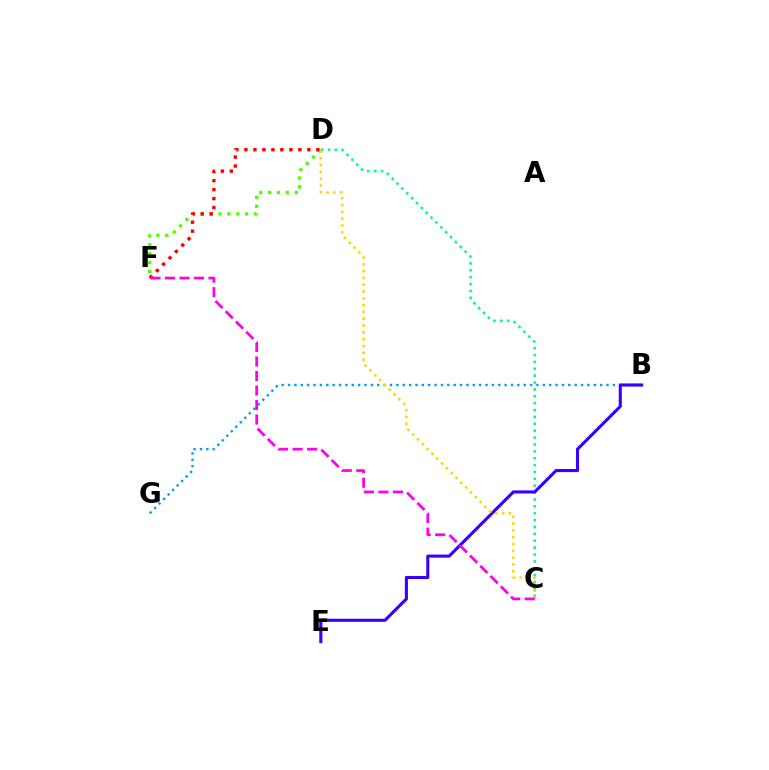{('C', 'D'): [{'color': '#00ff86', 'line_style': 'dotted', 'thickness': 1.87}, {'color': '#ffd500', 'line_style': 'dotted', 'thickness': 1.85}], ('B', 'G'): [{'color': '#009eff', 'line_style': 'dotted', 'thickness': 1.73}], ('B', 'E'): [{'color': '#3700ff', 'line_style': 'solid', 'thickness': 2.23}], ('D', 'F'): [{'color': '#4fff00', 'line_style': 'dotted', 'thickness': 2.41}, {'color': '#ff0000', 'line_style': 'dotted', 'thickness': 2.44}], ('C', 'F'): [{'color': '#ff00ed', 'line_style': 'dashed', 'thickness': 1.97}]}